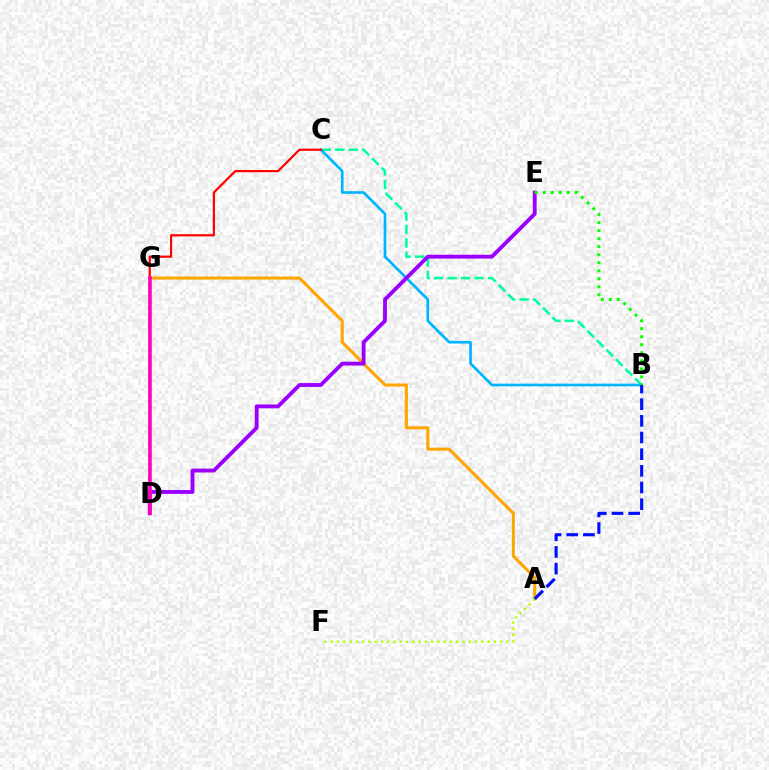{('A', 'G'): [{'color': '#ffa500', 'line_style': 'solid', 'thickness': 2.19}], ('A', 'F'): [{'color': '#b3ff00', 'line_style': 'dotted', 'thickness': 1.7}], ('B', 'C'): [{'color': '#00ff9d', 'line_style': 'dashed', 'thickness': 1.83}, {'color': '#00b5ff', 'line_style': 'solid', 'thickness': 1.93}], ('D', 'E'): [{'color': '#9b00ff', 'line_style': 'solid', 'thickness': 2.77}], ('A', 'B'): [{'color': '#0010ff', 'line_style': 'dashed', 'thickness': 2.26}], ('C', 'D'): [{'color': '#ff0000', 'line_style': 'solid', 'thickness': 1.57}], ('B', 'E'): [{'color': '#08ff00', 'line_style': 'dotted', 'thickness': 2.18}], ('D', 'G'): [{'color': '#ff00bd', 'line_style': 'solid', 'thickness': 2.55}]}